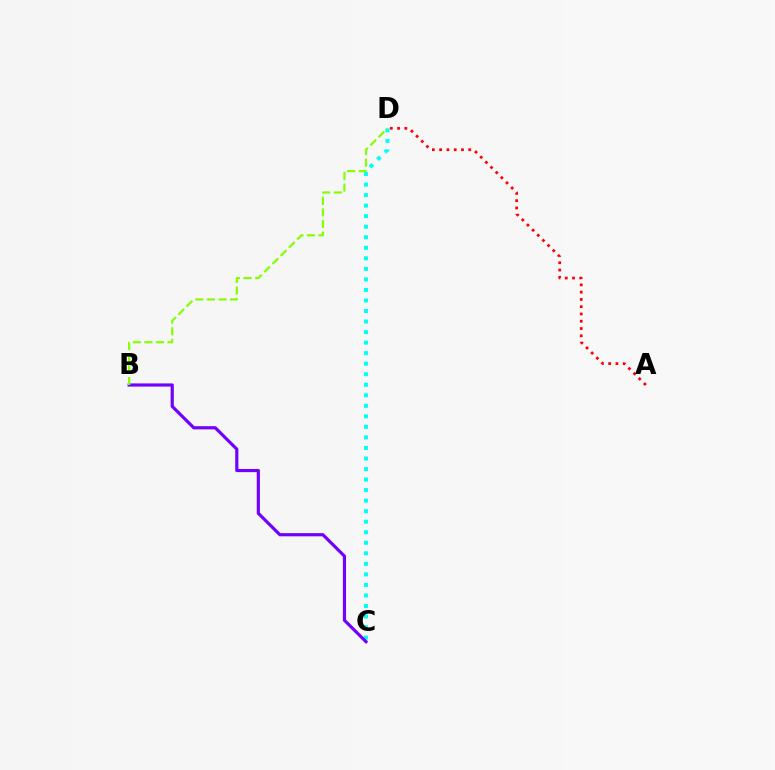{('C', 'D'): [{'color': '#00fff6', 'line_style': 'dotted', 'thickness': 2.86}], ('B', 'C'): [{'color': '#7200ff', 'line_style': 'solid', 'thickness': 2.28}], ('B', 'D'): [{'color': '#84ff00', 'line_style': 'dashed', 'thickness': 1.57}], ('A', 'D'): [{'color': '#ff0000', 'line_style': 'dotted', 'thickness': 1.98}]}